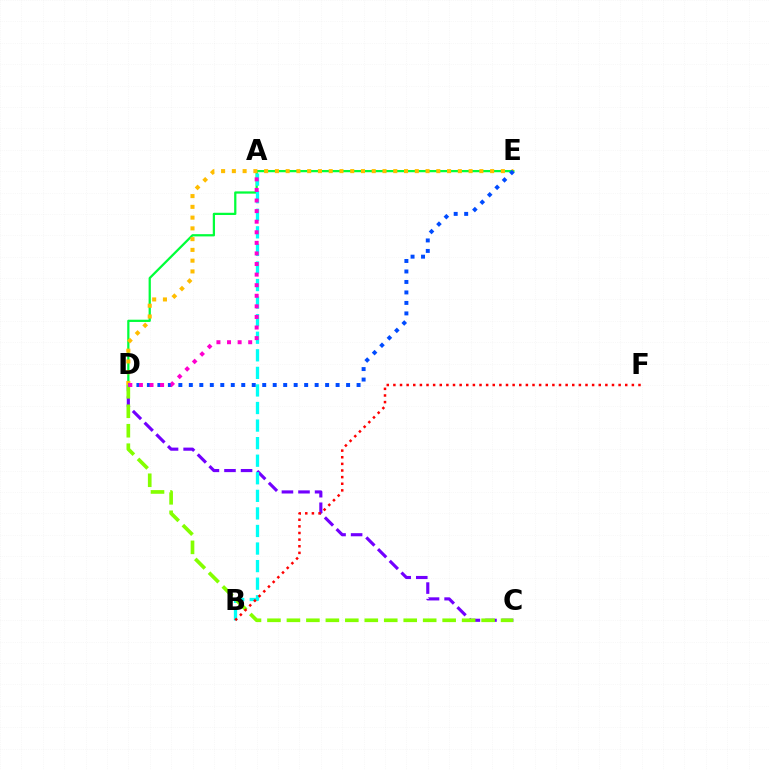{('D', 'E'): [{'color': '#00ff39', 'line_style': 'solid', 'thickness': 1.62}, {'color': '#ffbd00', 'line_style': 'dotted', 'thickness': 2.92}, {'color': '#004bff', 'line_style': 'dotted', 'thickness': 2.85}], ('C', 'D'): [{'color': '#7200ff', 'line_style': 'dashed', 'thickness': 2.25}, {'color': '#84ff00', 'line_style': 'dashed', 'thickness': 2.64}], ('A', 'B'): [{'color': '#00fff6', 'line_style': 'dashed', 'thickness': 2.39}], ('A', 'D'): [{'color': '#ff00cf', 'line_style': 'dotted', 'thickness': 2.88}], ('B', 'F'): [{'color': '#ff0000', 'line_style': 'dotted', 'thickness': 1.8}]}